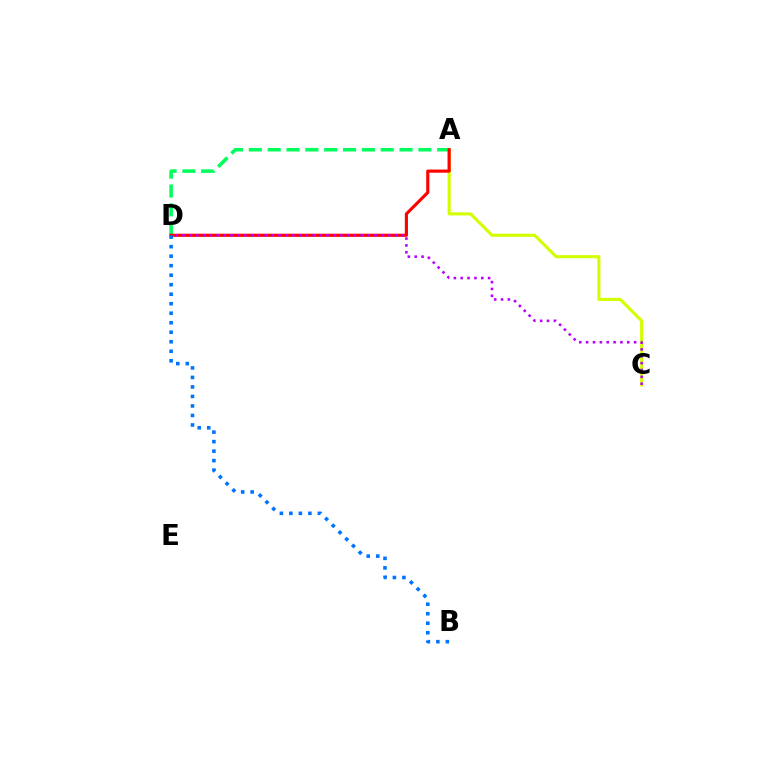{('A', 'C'): [{'color': '#d1ff00', 'line_style': 'solid', 'thickness': 2.23}], ('A', 'D'): [{'color': '#00ff5c', 'line_style': 'dashed', 'thickness': 2.56}, {'color': '#ff0000', 'line_style': 'solid', 'thickness': 2.26}], ('C', 'D'): [{'color': '#b900ff', 'line_style': 'dotted', 'thickness': 1.86}], ('B', 'D'): [{'color': '#0074ff', 'line_style': 'dotted', 'thickness': 2.58}]}